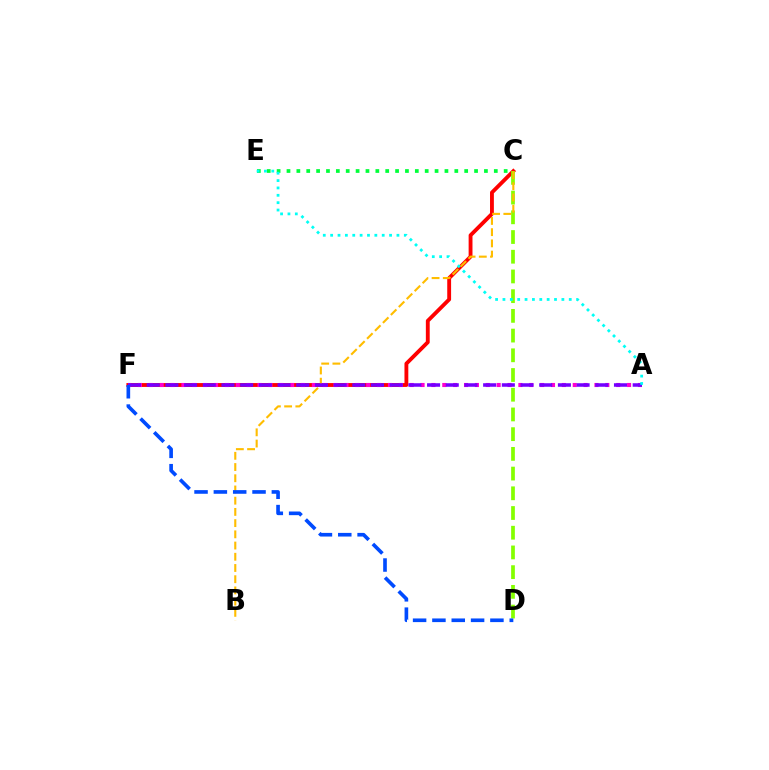{('C', 'F'): [{'color': '#ff0000', 'line_style': 'solid', 'thickness': 2.77}], ('C', 'D'): [{'color': '#84ff00', 'line_style': 'dashed', 'thickness': 2.68}], ('A', 'F'): [{'color': '#ff00cf', 'line_style': 'dotted', 'thickness': 2.95}, {'color': '#7200ff', 'line_style': 'dashed', 'thickness': 2.54}], ('C', 'E'): [{'color': '#00ff39', 'line_style': 'dotted', 'thickness': 2.68}], ('B', 'C'): [{'color': '#ffbd00', 'line_style': 'dashed', 'thickness': 1.52}], ('A', 'E'): [{'color': '#00fff6', 'line_style': 'dotted', 'thickness': 2.0}], ('D', 'F'): [{'color': '#004bff', 'line_style': 'dashed', 'thickness': 2.63}]}